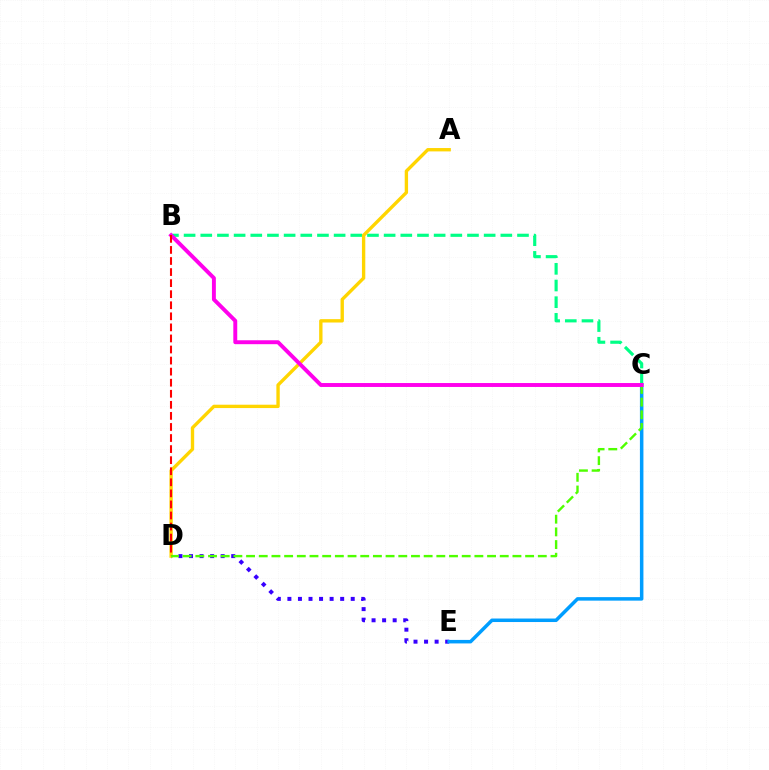{('D', 'E'): [{'color': '#3700ff', 'line_style': 'dotted', 'thickness': 2.87}], ('C', 'E'): [{'color': '#009eff', 'line_style': 'solid', 'thickness': 2.53}], ('B', 'C'): [{'color': '#00ff86', 'line_style': 'dashed', 'thickness': 2.26}, {'color': '#ff00ed', 'line_style': 'solid', 'thickness': 2.82}], ('A', 'D'): [{'color': '#ffd500', 'line_style': 'solid', 'thickness': 2.42}], ('C', 'D'): [{'color': '#4fff00', 'line_style': 'dashed', 'thickness': 1.72}], ('B', 'D'): [{'color': '#ff0000', 'line_style': 'dashed', 'thickness': 1.5}]}